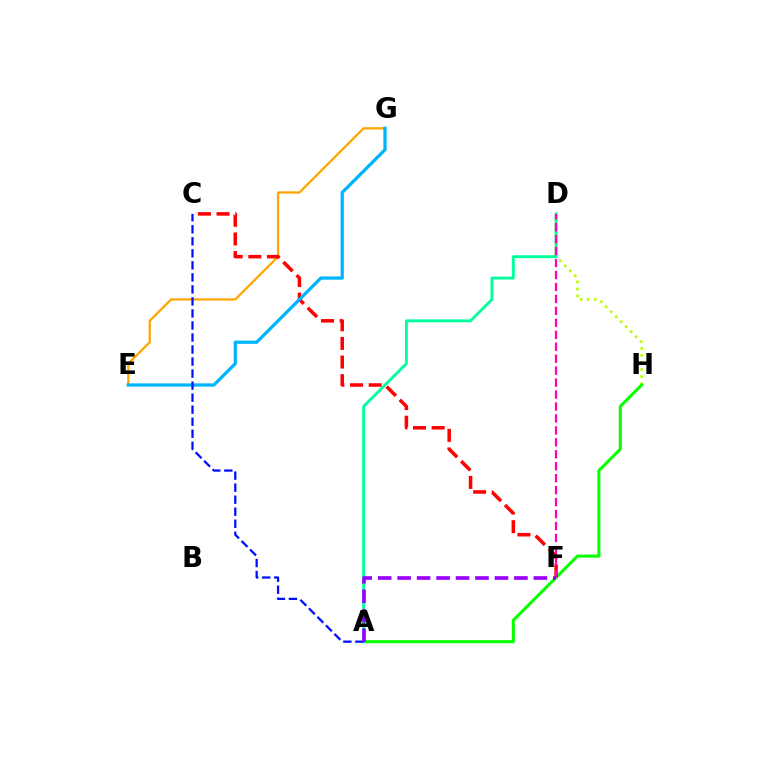{('D', 'H'): [{'color': '#b3ff00', 'line_style': 'dotted', 'thickness': 1.91}], ('E', 'G'): [{'color': '#ffa500', 'line_style': 'solid', 'thickness': 1.64}, {'color': '#00b5ff', 'line_style': 'solid', 'thickness': 2.34}], ('A', 'H'): [{'color': '#08ff00', 'line_style': 'solid', 'thickness': 2.2}], ('C', 'F'): [{'color': '#ff0000', 'line_style': 'dashed', 'thickness': 2.53}], ('A', 'D'): [{'color': '#00ff9d', 'line_style': 'solid', 'thickness': 2.08}], ('A', 'C'): [{'color': '#0010ff', 'line_style': 'dashed', 'thickness': 1.63}], ('D', 'F'): [{'color': '#ff00bd', 'line_style': 'dashed', 'thickness': 1.62}], ('A', 'F'): [{'color': '#9b00ff', 'line_style': 'dashed', 'thickness': 2.64}]}